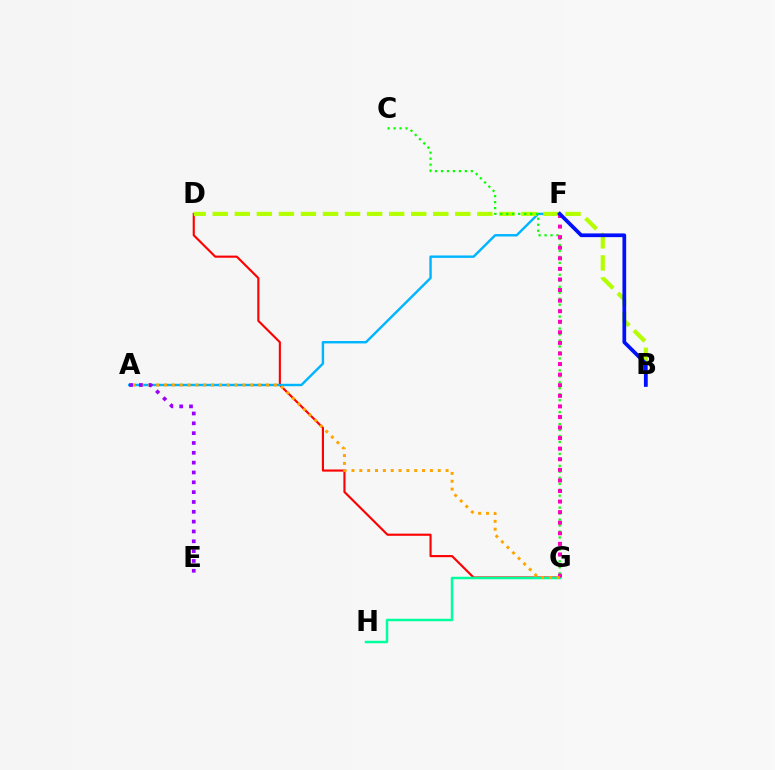{('D', 'G'): [{'color': '#ff0000', 'line_style': 'solid', 'thickness': 1.53}], ('A', 'F'): [{'color': '#00b5ff', 'line_style': 'solid', 'thickness': 1.74}], ('B', 'D'): [{'color': '#b3ff00', 'line_style': 'dashed', 'thickness': 3.0}], ('G', 'H'): [{'color': '#00ff9d', 'line_style': 'solid', 'thickness': 1.78}], ('C', 'G'): [{'color': '#08ff00', 'line_style': 'dotted', 'thickness': 1.62}], ('F', 'G'): [{'color': '#ff00bd', 'line_style': 'dotted', 'thickness': 2.87}], ('A', 'G'): [{'color': '#ffa500', 'line_style': 'dotted', 'thickness': 2.13}], ('A', 'E'): [{'color': '#9b00ff', 'line_style': 'dotted', 'thickness': 2.67}], ('B', 'F'): [{'color': '#0010ff', 'line_style': 'solid', 'thickness': 2.68}]}